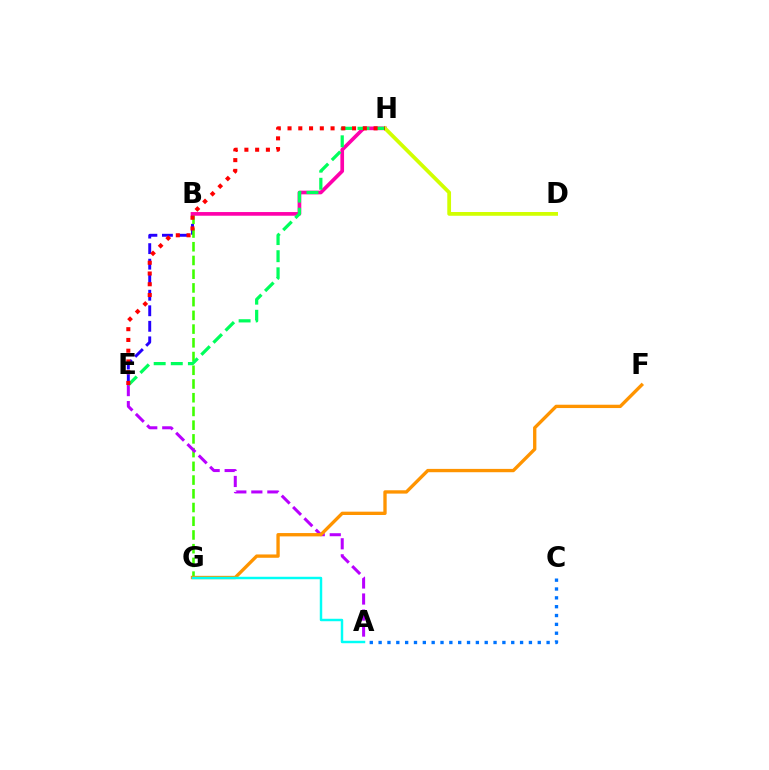{('A', 'C'): [{'color': '#0074ff', 'line_style': 'dotted', 'thickness': 2.4}], ('B', 'E'): [{'color': '#2500ff', 'line_style': 'dashed', 'thickness': 2.11}], ('B', 'G'): [{'color': '#3dff00', 'line_style': 'dashed', 'thickness': 1.86}], ('A', 'E'): [{'color': '#b900ff', 'line_style': 'dashed', 'thickness': 2.18}], ('B', 'H'): [{'color': '#ff00ac', 'line_style': 'solid', 'thickness': 2.65}], ('D', 'H'): [{'color': '#d1ff00', 'line_style': 'solid', 'thickness': 2.71}], ('E', 'H'): [{'color': '#00ff5c', 'line_style': 'dashed', 'thickness': 2.32}, {'color': '#ff0000', 'line_style': 'dotted', 'thickness': 2.92}], ('F', 'G'): [{'color': '#ff9400', 'line_style': 'solid', 'thickness': 2.4}], ('A', 'G'): [{'color': '#00fff6', 'line_style': 'solid', 'thickness': 1.77}]}